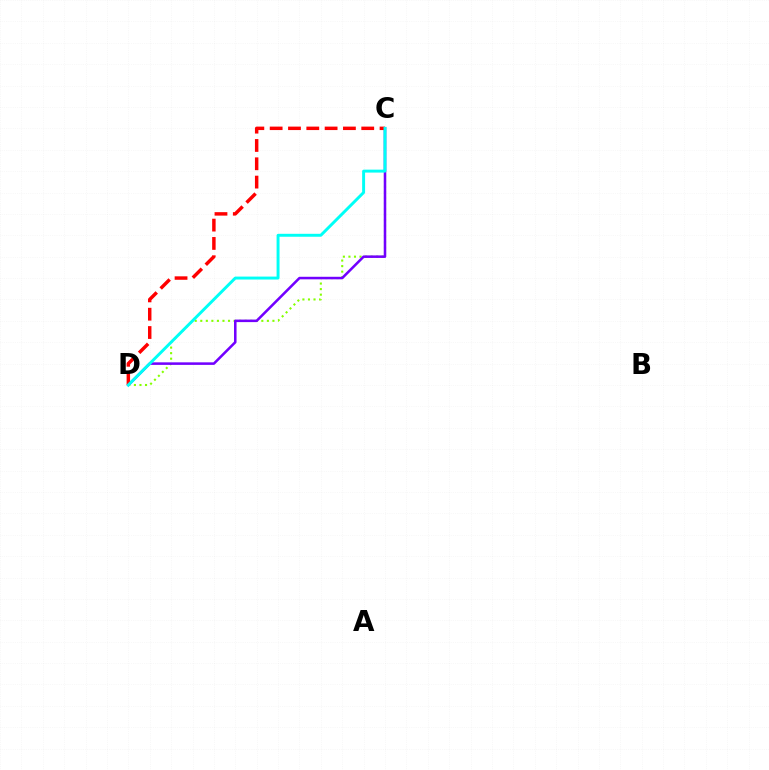{('C', 'D'): [{'color': '#84ff00', 'line_style': 'dotted', 'thickness': 1.51}, {'color': '#7200ff', 'line_style': 'solid', 'thickness': 1.83}, {'color': '#ff0000', 'line_style': 'dashed', 'thickness': 2.49}, {'color': '#00fff6', 'line_style': 'solid', 'thickness': 2.12}]}